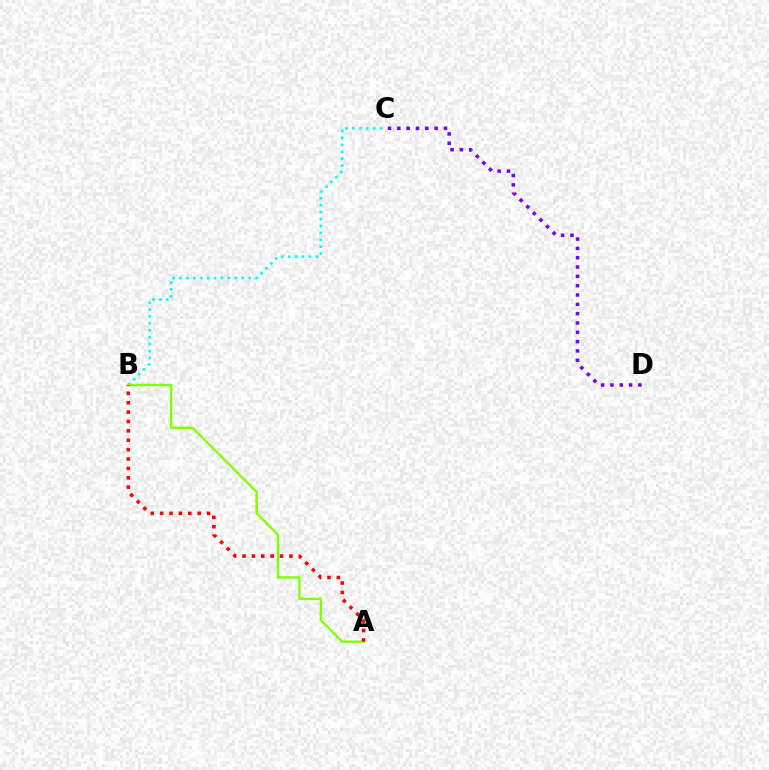{('B', 'C'): [{'color': '#00fff6', 'line_style': 'dotted', 'thickness': 1.88}], ('A', 'B'): [{'color': '#84ff00', 'line_style': 'solid', 'thickness': 1.72}, {'color': '#ff0000', 'line_style': 'dotted', 'thickness': 2.55}], ('C', 'D'): [{'color': '#7200ff', 'line_style': 'dotted', 'thickness': 2.53}]}